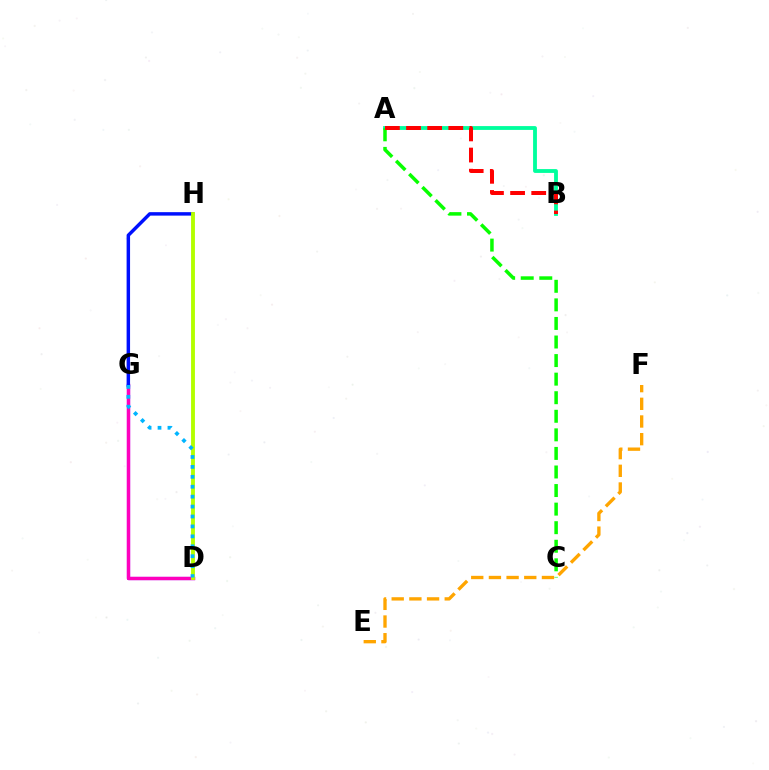{('A', 'B'): [{'color': '#00ff9d', 'line_style': 'solid', 'thickness': 2.75}, {'color': '#ff0000', 'line_style': 'dashed', 'thickness': 2.87}], ('D', 'G'): [{'color': '#9b00ff', 'line_style': 'solid', 'thickness': 2.34}, {'color': '#ff00bd', 'line_style': 'solid', 'thickness': 2.38}, {'color': '#00b5ff', 'line_style': 'dotted', 'thickness': 2.7}], ('G', 'H'): [{'color': '#0010ff', 'line_style': 'solid', 'thickness': 2.49}], ('A', 'C'): [{'color': '#08ff00', 'line_style': 'dashed', 'thickness': 2.52}], ('E', 'F'): [{'color': '#ffa500', 'line_style': 'dashed', 'thickness': 2.4}], ('D', 'H'): [{'color': '#b3ff00', 'line_style': 'solid', 'thickness': 2.78}]}